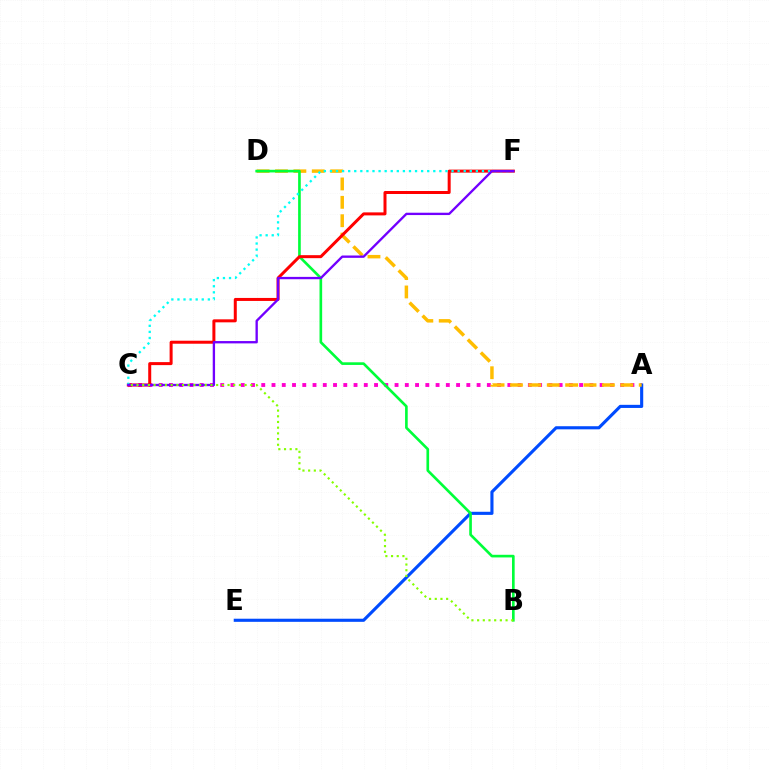{('A', 'C'): [{'color': '#ff00cf', 'line_style': 'dotted', 'thickness': 2.79}], ('A', 'E'): [{'color': '#004bff', 'line_style': 'solid', 'thickness': 2.24}], ('A', 'D'): [{'color': '#ffbd00', 'line_style': 'dashed', 'thickness': 2.5}], ('B', 'D'): [{'color': '#00ff39', 'line_style': 'solid', 'thickness': 1.91}], ('C', 'F'): [{'color': '#ff0000', 'line_style': 'solid', 'thickness': 2.16}, {'color': '#00fff6', 'line_style': 'dotted', 'thickness': 1.65}, {'color': '#7200ff', 'line_style': 'solid', 'thickness': 1.68}], ('B', 'C'): [{'color': '#84ff00', 'line_style': 'dotted', 'thickness': 1.55}]}